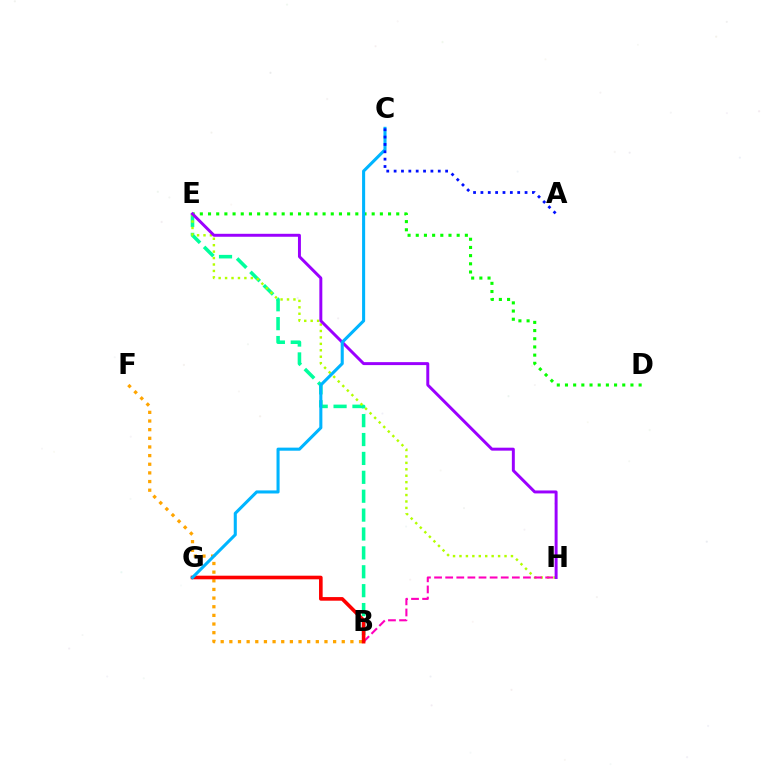{('B', 'E'): [{'color': '#00ff9d', 'line_style': 'dashed', 'thickness': 2.57}], ('E', 'H'): [{'color': '#b3ff00', 'line_style': 'dotted', 'thickness': 1.75}, {'color': '#9b00ff', 'line_style': 'solid', 'thickness': 2.13}], ('D', 'E'): [{'color': '#08ff00', 'line_style': 'dotted', 'thickness': 2.22}], ('B', 'F'): [{'color': '#ffa500', 'line_style': 'dotted', 'thickness': 2.35}], ('B', 'H'): [{'color': '#ff00bd', 'line_style': 'dashed', 'thickness': 1.51}], ('B', 'G'): [{'color': '#ff0000', 'line_style': 'solid', 'thickness': 2.61}], ('C', 'G'): [{'color': '#00b5ff', 'line_style': 'solid', 'thickness': 2.21}], ('A', 'C'): [{'color': '#0010ff', 'line_style': 'dotted', 'thickness': 2.0}]}